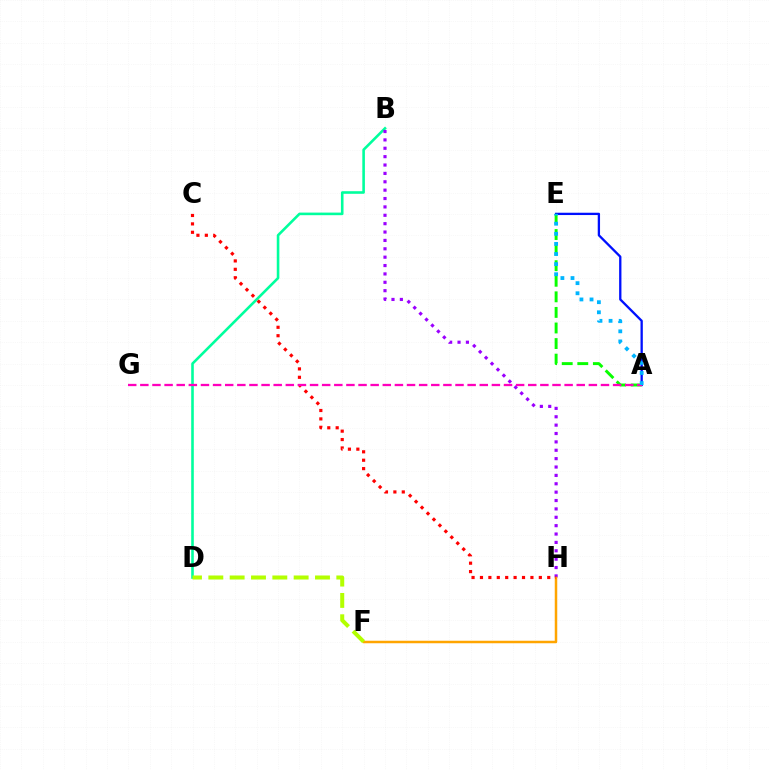{('B', 'D'): [{'color': '#00ff9d', 'line_style': 'solid', 'thickness': 1.87}], ('A', 'E'): [{'color': '#0010ff', 'line_style': 'solid', 'thickness': 1.66}, {'color': '#08ff00', 'line_style': 'dashed', 'thickness': 2.12}, {'color': '#00b5ff', 'line_style': 'dotted', 'thickness': 2.75}], ('B', 'H'): [{'color': '#9b00ff', 'line_style': 'dotted', 'thickness': 2.28}], ('F', 'H'): [{'color': '#ffa500', 'line_style': 'solid', 'thickness': 1.8}], ('C', 'H'): [{'color': '#ff0000', 'line_style': 'dotted', 'thickness': 2.28}], ('A', 'G'): [{'color': '#ff00bd', 'line_style': 'dashed', 'thickness': 1.65}], ('D', 'F'): [{'color': '#b3ff00', 'line_style': 'dashed', 'thickness': 2.9}]}